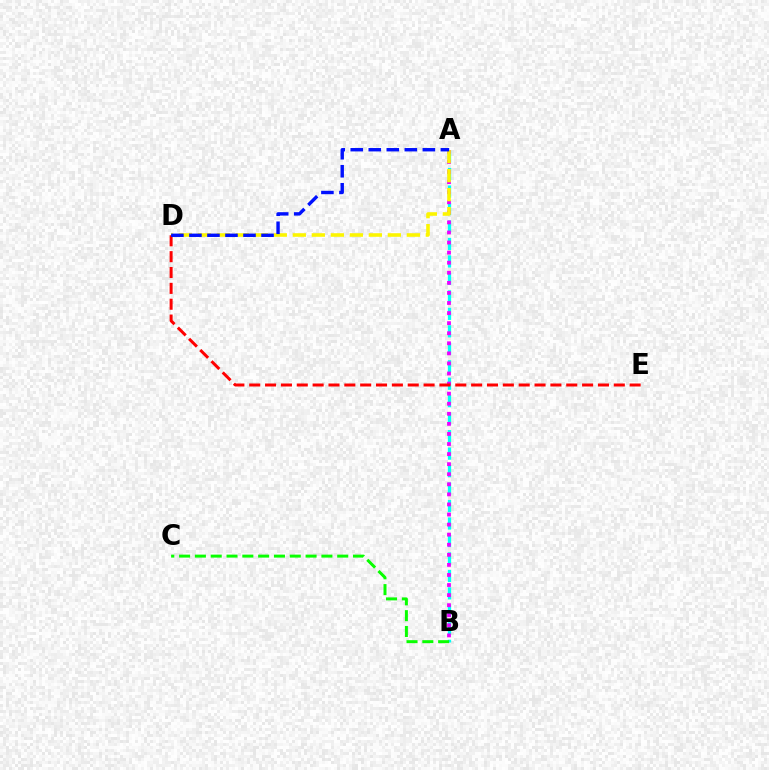{('A', 'B'): [{'color': '#00fff6', 'line_style': 'dashed', 'thickness': 2.37}, {'color': '#ee00ff', 'line_style': 'dotted', 'thickness': 2.74}], ('A', 'D'): [{'color': '#fcf500', 'line_style': 'dashed', 'thickness': 2.58}, {'color': '#0010ff', 'line_style': 'dashed', 'thickness': 2.45}], ('B', 'C'): [{'color': '#08ff00', 'line_style': 'dashed', 'thickness': 2.15}], ('D', 'E'): [{'color': '#ff0000', 'line_style': 'dashed', 'thickness': 2.15}]}